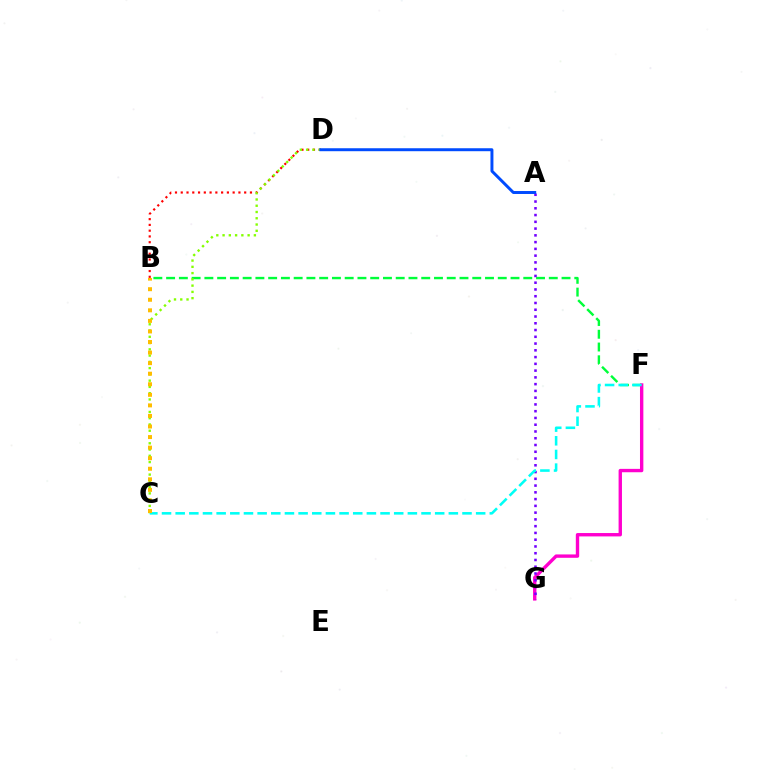{('B', 'D'): [{'color': '#ff0000', 'line_style': 'dotted', 'thickness': 1.57}], ('B', 'F'): [{'color': '#00ff39', 'line_style': 'dashed', 'thickness': 1.73}], ('F', 'G'): [{'color': '#ff00cf', 'line_style': 'solid', 'thickness': 2.43}], ('A', 'G'): [{'color': '#7200ff', 'line_style': 'dotted', 'thickness': 1.84}], ('C', 'D'): [{'color': '#84ff00', 'line_style': 'dotted', 'thickness': 1.7}], ('A', 'D'): [{'color': '#004bff', 'line_style': 'solid', 'thickness': 2.13}], ('C', 'F'): [{'color': '#00fff6', 'line_style': 'dashed', 'thickness': 1.86}], ('B', 'C'): [{'color': '#ffbd00', 'line_style': 'dotted', 'thickness': 2.87}]}